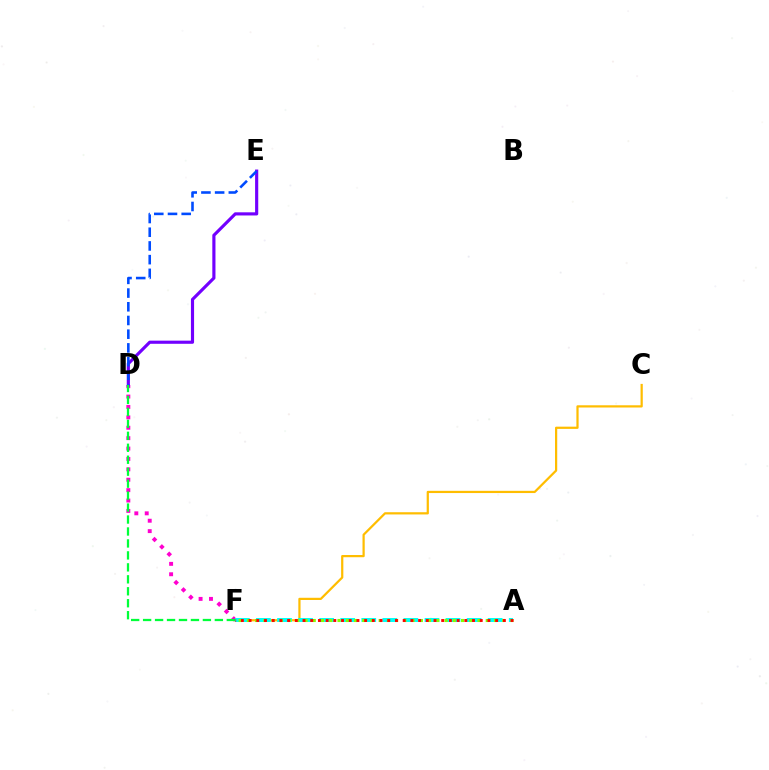{('C', 'F'): [{'color': '#ffbd00', 'line_style': 'solid', 'thickness': 1.6}], ('D', 'F'): [{'color': '#ff00cf', 'line_style': 'dotted', 'thickness': 2.82}, {'color': '#00ff39', 'line_style': 'dashed', 'thickness': 1.62}], ('A', 'F'): [{'color': '#00fff6', 'line_style': 'dashed', 'thickness': 2.86}, {'color': '#84ff00', 'line_style': 'dotted', 'thickness': 2.24}, {'color': '#ff0000', 'line_style': 'dotted', 'thickness': 2.09}], ('D', 'E'): [{'color': '#7200ff', 'line_style': 'solid', 'thickness': 2.27}, {'color': '#004bff', 'line_style': 'dashed', 'thickness': 1.86}]}